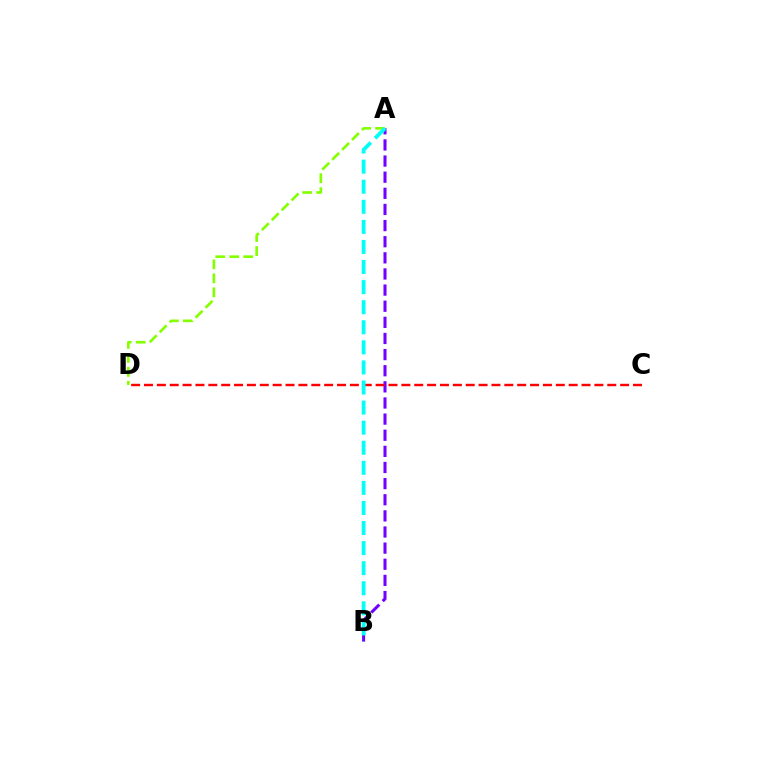{('A', 'B'): [{'color': '#7200ff', 'line_style': 'dashed', 'thickness': 2.19}, {'color': '#00fff6', 'line_style': 'dashed', 'thickness': 2.73}], ('C', 'D'): [{'color': '#ff0000', 'line_style': 'dashed', 'thickness': 1.75}], ('A', 'D'): [{'color': '#84ff00', 'line_style': 'dashed', 'thickness': 1.9}]}